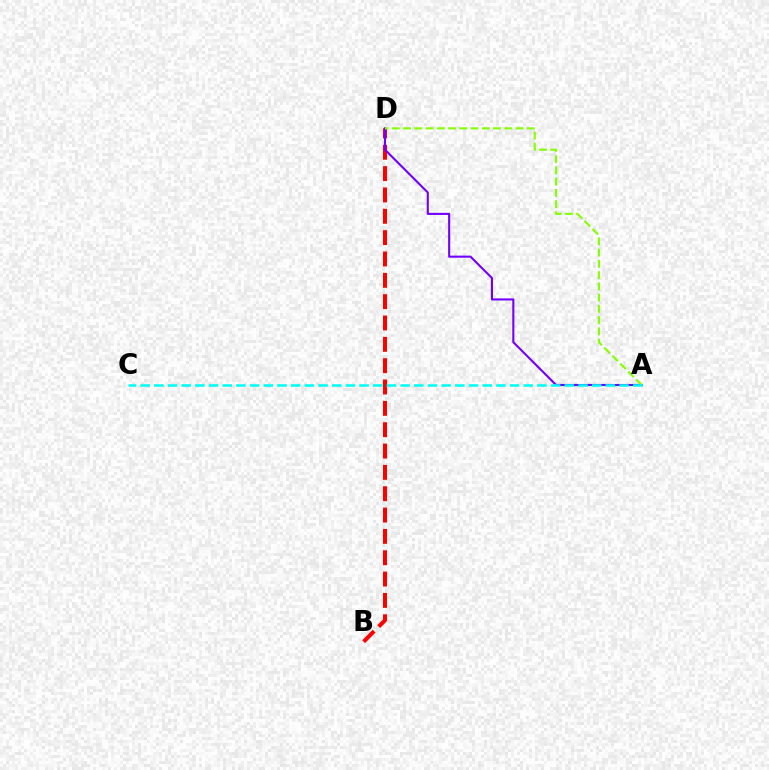{('B', 'D'): [{'color': '#ff0000', 'line_style': 'dashed', 'thickness': 2.9}], ('A', 'D'): [{'color': '#7200ff', 'line_style': 'solid', 'thickness': 1.51}, {'color': '#84ff00', 'line_style': 'dashed', 'thickness': 1.53}], ('A', 'C'): [{'color': '#00fff6', 'line_style': 'dashed', 'thickness': 1.86}]}